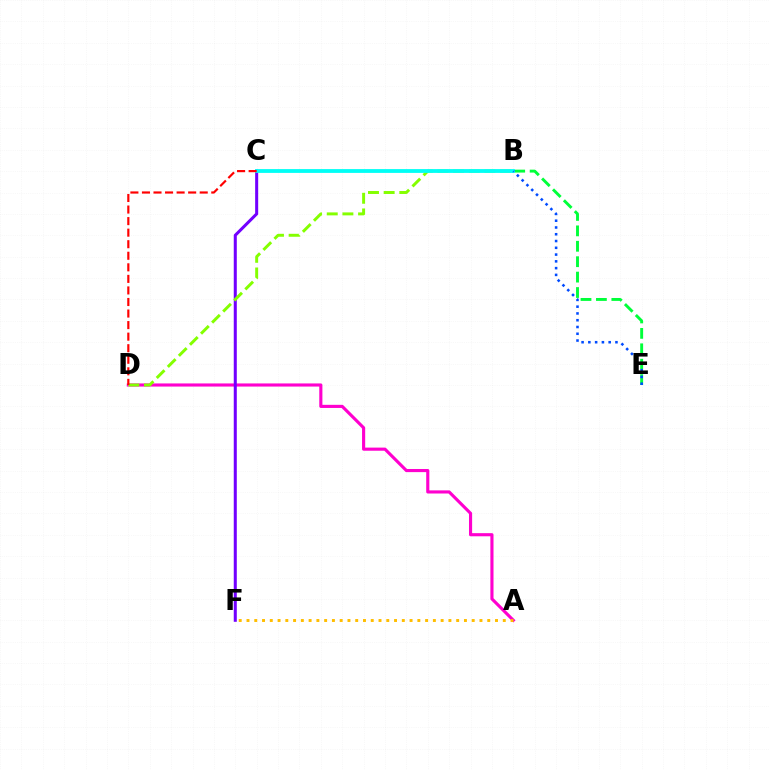{('B', 'E'): [{'color': '#00ff39', 'line_style': 'dashed', 'thickness': 2.09}, {'color': '#004bff', 'line_style': 'dotted', 'thickness': 1.84}], ('A', 'D'): [{'color': '#ff00cf', 'line_style': 'solid', 'thickness': 2.25}], ('C', 'F'): [{'color': '#7200ff', 'line_style': 'solid', 'thickness': 2.19}], ('B', 'D'): [{'color': '#84ff00', 'line_style': 'dashed', 'thickness': 2.13}], ('B', 'C'): [{'color': '#00fff6', 'line_style': 'solid', 'thickness': 2.74}], ('C', 'D'): [{'color': '#ff0000', 'line_style': 'dashed', 'thickness': 1.57}], ('A', 'F'): [{'color': '#ffbd00', 'line_style': 'dotted', 'thickness': 2.11}]}